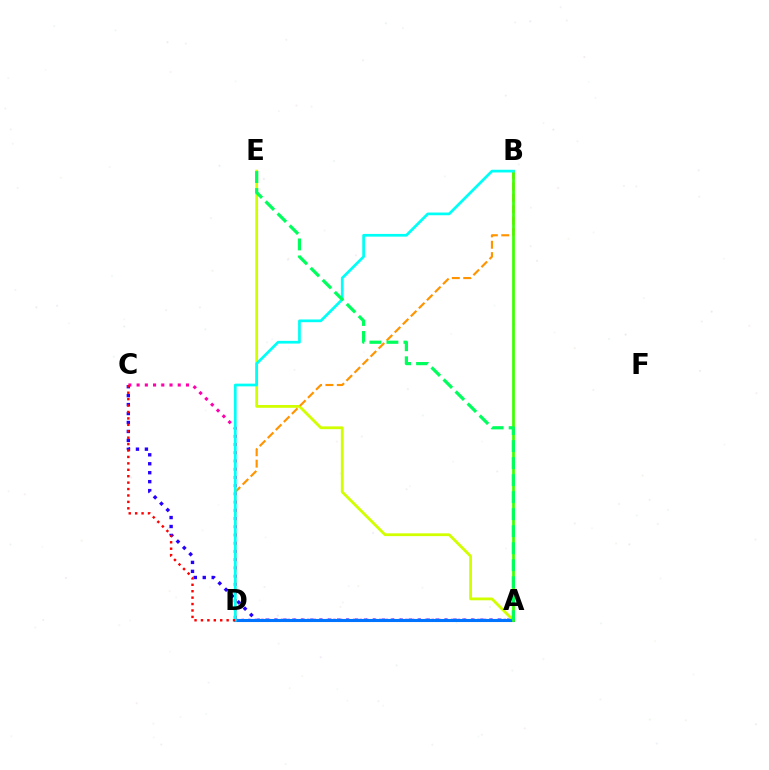{('A', 'D'): [{'color': '#b900ff', 'line_style': 'dotted', 'thickness': 1.78}, {'color': '#0074ff', 'line_style': 'solid', 'thickness': 2.21}], ('A', 'C'): [{'color': '#2500ff', 'line_style': 'dotted', 'thickness': 2.43}], ('A', 'E'): [{'color': '#d1ff00', 'line_style': 'solid', 'thickness': 2.01}, {'color': '#00ff5c', 'line_style': 'dashed', 'thickness': 2.31}], ('B', 'D'): [{'color': '#ff9400', 'line_style': 'dashed', 'thickness': 1.55}, {'color': '#00fff6', 'line_style': 'solid', 'thickness': 1.95}], ('C', 'D'): [{'color': '#ff00ac', 'line_style': 'dotted', 'thickness': 2.23}, {'color': '#ff0000', 'line_style': 'dotted', 'thickness': 1.74}], ('A', 'B'): [{'color': '#3dff00', 'line_style': 'solid', 'thickness': 1.95}]}